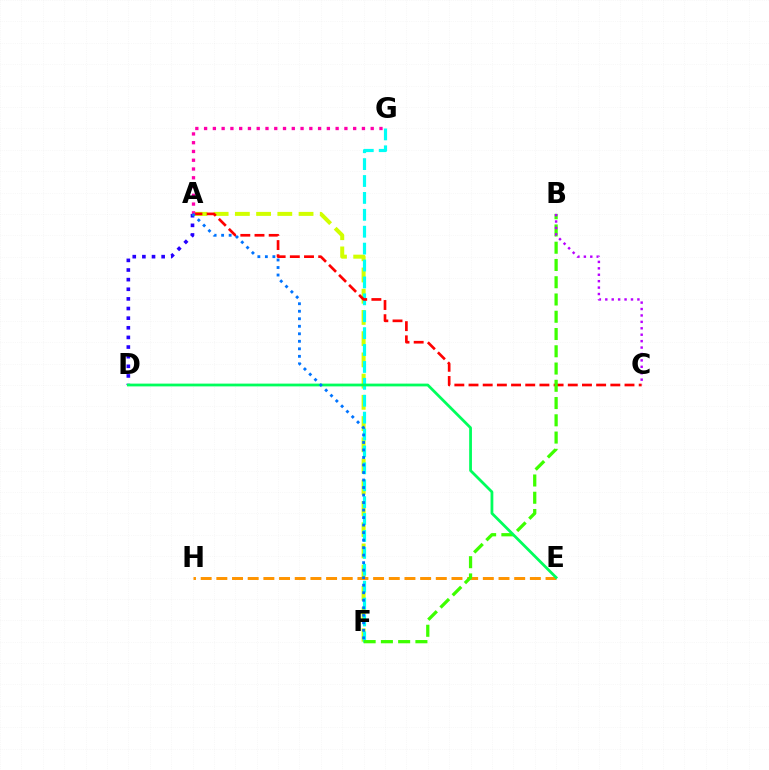{('A', 'D'): [{'color': '#2500ff', 'line_style': 'dotted', 'thickness': 2.62}], ('A', 'F'): [{'color': '#d1ff00', 'line_style': 'dashed', 'thickness': 2.88}, {'color': '#0074ff', 'line_style': 'dotted', 'thickness': 2.04}], ('F', 'G'): [{'color': '#00fff6', 'line_style': 'dashed', 'thickness': 2.3}], ('A', 'C'): [{'color': '#ff0000', 'line_style': 'dashed', 'thickness': 1.93}], ('E', 'H'): [{'color': '#ff9400', 'line_style': 'dashed', 'thickness': 2.13}], ('B', 'F'): [{'color': '#3dff00', 'line_style': 'dashed', 'thickness': 2.34}], ('D', 'E'): [{'color': '#00ff5c', 'line_style': 'solid', 'thickness': 2.0}], ('A', 'G'): [{'color': '#ff00ac', 'line_style': 'dotted', 'thickness': 2.38}], ('B', 'C'): [{'color': '#b900ff', 'line_style': 'dotted', 'thickness': 1.74}]}